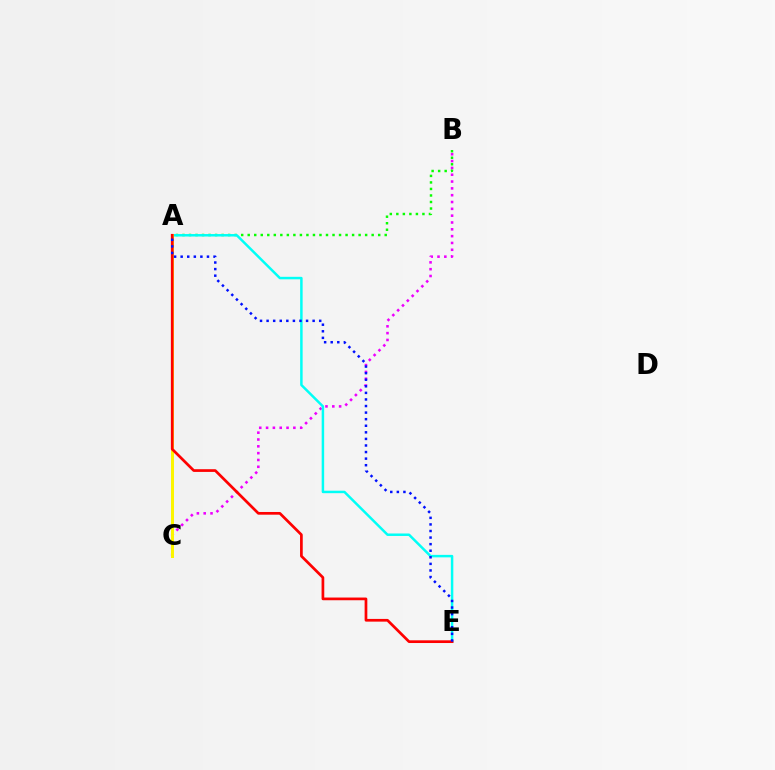{('A', 'B'): [{'color': '#08ff00', 'line_style': 'dotted', 'thickness': 1.77}], ('B', 'C'): [{'color': '#ee00ff', 'line_style': 'dotted', 'thickness': 1.85}], ('A', 'E'): [{'color': '#00fff6', 'line_style': 'solid', 'thickness': 1.79}, {'color': '#ff0000', 'line_style': 'solid', 'thickness': 1.95}, {'color': '#0010ff', 'line_style': 'dotted', 'thickness': 1.79}], ('A', 'C'): [{'color': '#fcf500', 'line_style': 'solid', 'thickness': 2.16}]}